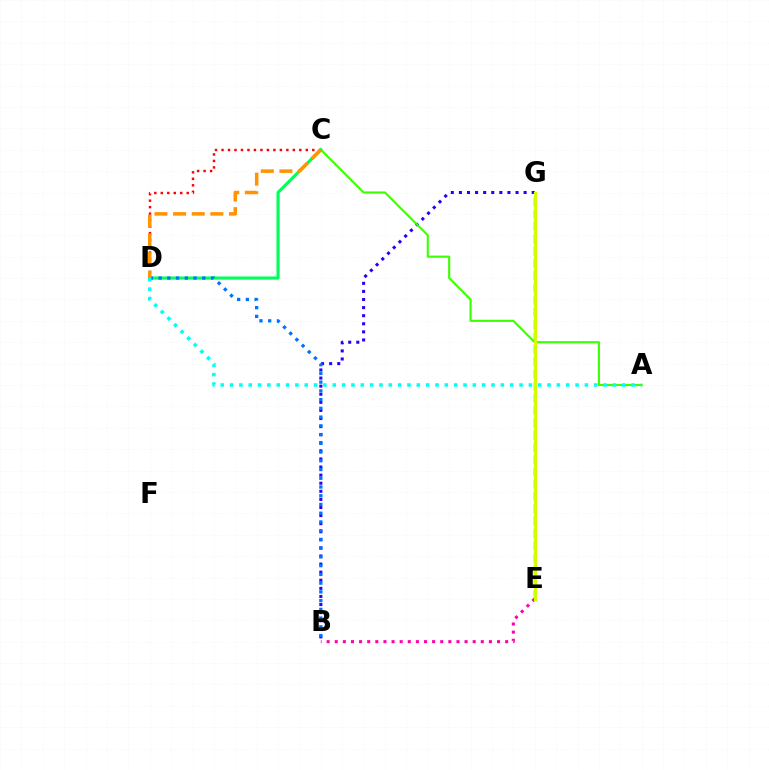{('B', 'G'): [{'color': '#2500ff', 'line_style': 'dotted', 'thickness': 2.2}], ('B', 'E'): [{'color': '#ff00ac', 'line_style': 'dotted', 'thickness': 2.2}], ('C', 'D'): [{'color': '#ff0000', 'line_style': 'dotted', 'thickness': 1.76}, {'color': '#00ff5c', 'line_style': 'solid', 'thickness': 2.26}, {'color': '#ff9400', 'line_style': 'dashed', 'thickness': 2.53}], ('A', 'C'): [{'color': '#3dff00', 'line_style': 'solid', 'thickness': 1.53}], ('E', 'G'): [{'color': '#b900ff', 'line_style': 'dashed', 'thickness': 1.67}, {'color': '#d1ff00', 'line_style': 'solid', 'thickness': 2.3}], ('B', 'D'): [{'color': '#0074ff', 'line_style': 'dotted', 'thickness': 2.37}], ('A', 'D'): [{'color': '#00fff6', 'line_style': 'dotted', 'thickness': 2.54}]}